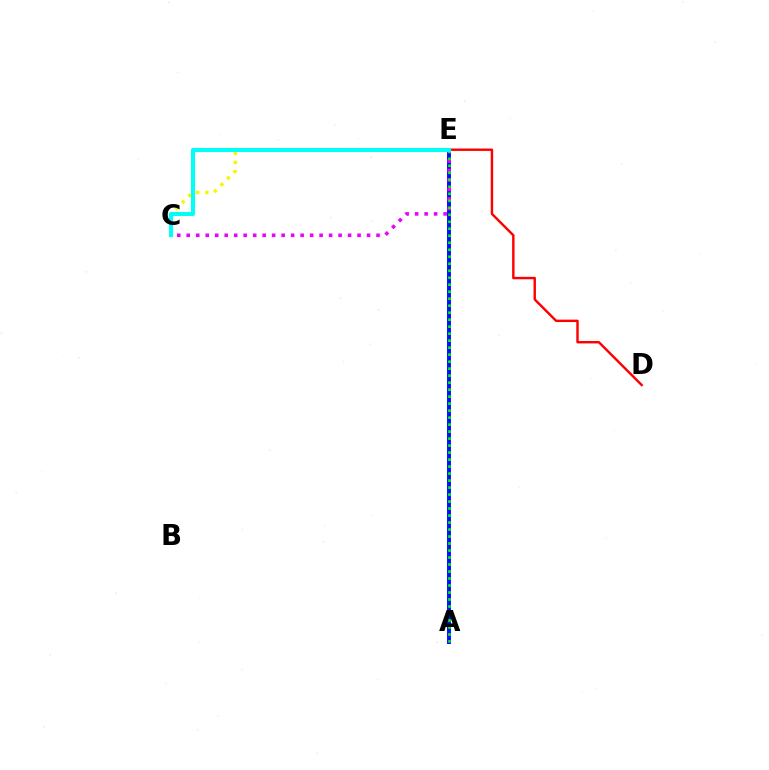{('C', 'E'): [{'color': '#fcf500', 'line_style': 'dotted', 'thickness': 2.49}, {'color': '#ee00ff', 'line_style': 'dotted', 'thickness': 2.58}, {'color': '#00fff6', 'line_style': 'solid', 'thickness': 2.94}], ('A', 'E'): [{'color': '#0010ff', 'line_style': 'solid', 'thickness': 2.84}, {'color': '#08ff00', 'line_style': 'dotted', 'thickness': 1.9}], ('D', 'E'): [{'color': '#ff0000', 'line_style': 'solid', 'thickness': 1.74}]}